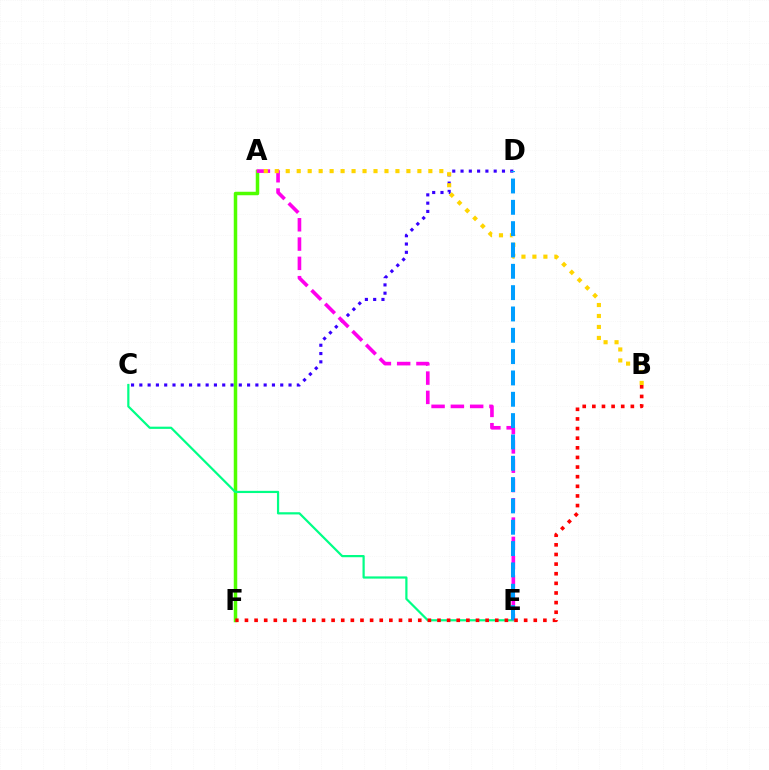{('A', 'F'): [{'color': '#4fff00', 'line_style': 'solid', 'thickness': 2.51}], ('C', 'D'): [{'color': '#3700ff', 'line_style': 'dotted', 'thickness': 2.25}], ('C', 'E'): [{'color': '#00ff86', 'line_style': 'solid', 'thickness': 1.59}], ('A', 'E'): [{'color': '#ff00ed', 'line_style': 'dashed', 'thickness': 2.62}], ('A', 'B'): [{'color': '#ffd500', 'line_style': 'dotted', 'thickness': 2.98}], ('D', 'E'): [{'color': '#009eff', 'line_style': 'dashed', 'thickness': 2.9}], ('B', 'F'): [{'color': '#ff0000', 'line_style': 'dotted', 'thickness': 2.62}]}